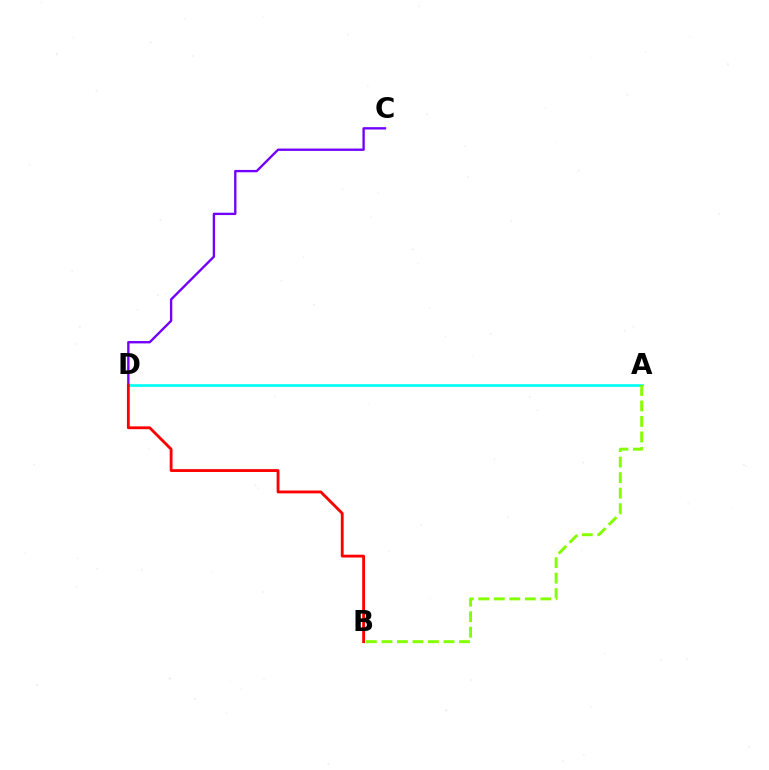{('C', 'D'): [{'color': '#7200ff', 'line_style': 'solid', 'thickness': 1.7}], ('A', 'D'): [{'color': '#00fff6', 'line_style': 'solid', 'thickness': 1.89}], ('B', 'D'): [{'color': '#ff0000', 'line_style': 'solid', 'thickness': 2.04}], ('A', 'B'): [{'color': '#84ff00', 'line_style': 'dashed', 'thickness': 2.11}]}